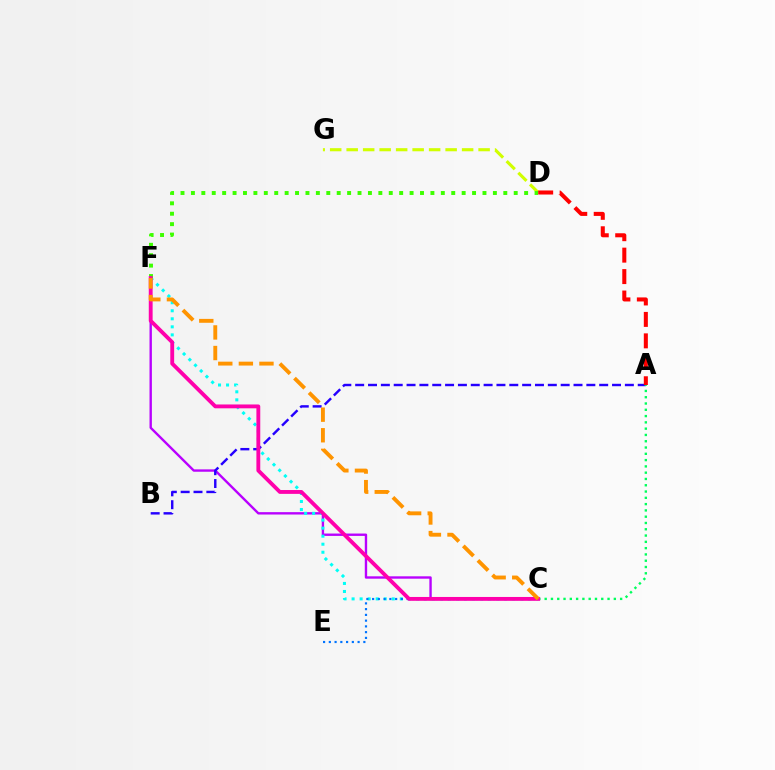{('C', 'F'): [{'color': '#b900ff', 'line_style': 'solid', 'thickness': 1.71}, {'color': '#00fff6', 'line_style': 'dotted', 'thickness': 2.18}, {'color': '#ff00ac', 'line_style': 'solid', 'thickness': 2.77}, {'color': '#ff9400', 'line_style': 'dashed', 'thickness': 2.8}], ('A', 'B'): [{'color': '#2500ff', 'line_style': 'dashed', 'thickness': 1.74}], ('D', 'G'): [{'color': '#d1ff00', 'line_style': 'dashed', 'thickness': 2.24}], ('C', 'E'): [{'color': '#0074ff', 'line_style': 'dotted', 'thickness': 1.56}], ('A', 'D'): [{'color': '#ff0000', 'line_style': 'dashed', 'thickness': 2.91}], ('D', 'F'): [{'color': '#3dff00', 'line_style': 'dotted', 'thickness': 2.83}], ('A', 'C'): [{'color': '#00ff5c', 'line_style': 'dotted', 'thickness': 1.71}]}